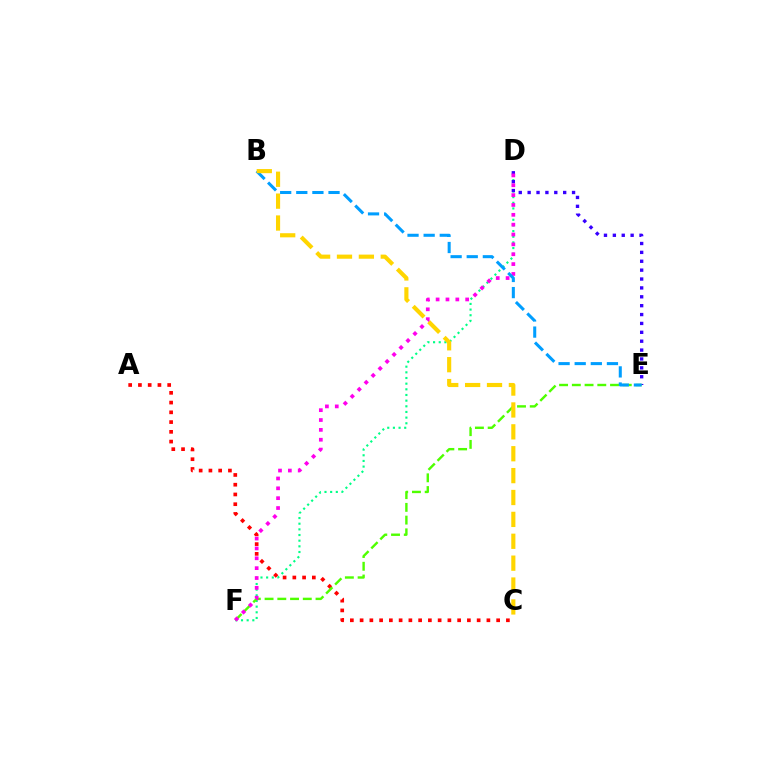{('A', 'C'): [{'color': '#ff0000', 'line_style': 'dotted', 'thickness': 2.65}], ('D', 'F'): [{'color': '#00ff86', 'line_style': 'dotted', 'thickness': 1.54}, {'color': '#ff00ed', 'line_style': 'dotted', 'thickness': 2.68}], ('D', 'E'): [{'color': '#3700ff', 'line_style': 'dotted', 'thickness': 2.41}], ('E', 'F'): [{'color': '#4fff00', 'line_style': 'dashed', 'thickness': 1.73}], ('B', 'E'): [{'color': '#009eff', 'line_style': 'dashed', 'thickness': 2.19}], ('B', 'C'): [{'color': '#ffd500', 'line_style': 'dashed', 'thickness': 2.97}]}